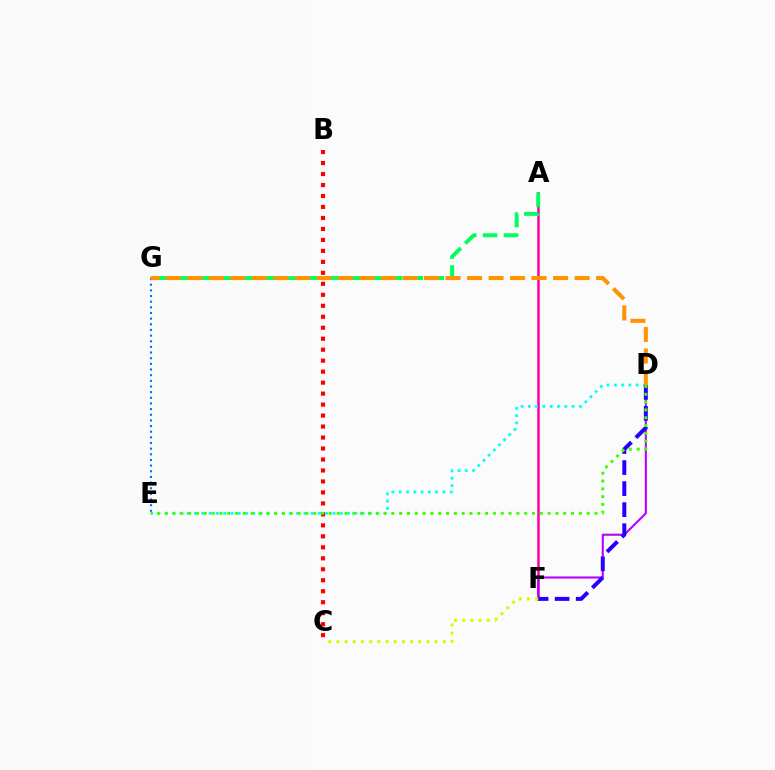{('A', 'F'): [{'color': '#ff00ac', 'line_style': 'solid', 'thickness': 1.82}], ('E', 'G'): [{'color': '#0074ff', 'line_style': 'dotted', 'thickness': 1.54}], ('D', 'E'): [{'color': '#00fff6', 'line_style': 'dotted', 'thickness': 1.98}, {'color': '#3dff00', 'line_style': 'dotted', 'thickness': 2.12}], ('A', 'G'): [{'color': '#00ff5c', 'line_style': 'dashed', 'thickness': 2.84}], ('D', 'F'): [{'color': '#b900ff', 'line_style': 'solid', 'thickness': 1.5}, {'color': '#2500ff', 'line_style': 'dashed', 'thickness': 2.86}], ('B', 'C'): [{'color': '#ff0000', 'line_style': 'dotted', 'thickness': 2.98}], ('C', 'F'): [{'color': '#d1ff00', 'line_style': 'dotted', 'thickness': 2.22}], ('D', 'G'): [{'color': '#ff9400', 'line_style': 'dashed', 'thickness': 2.92}]}